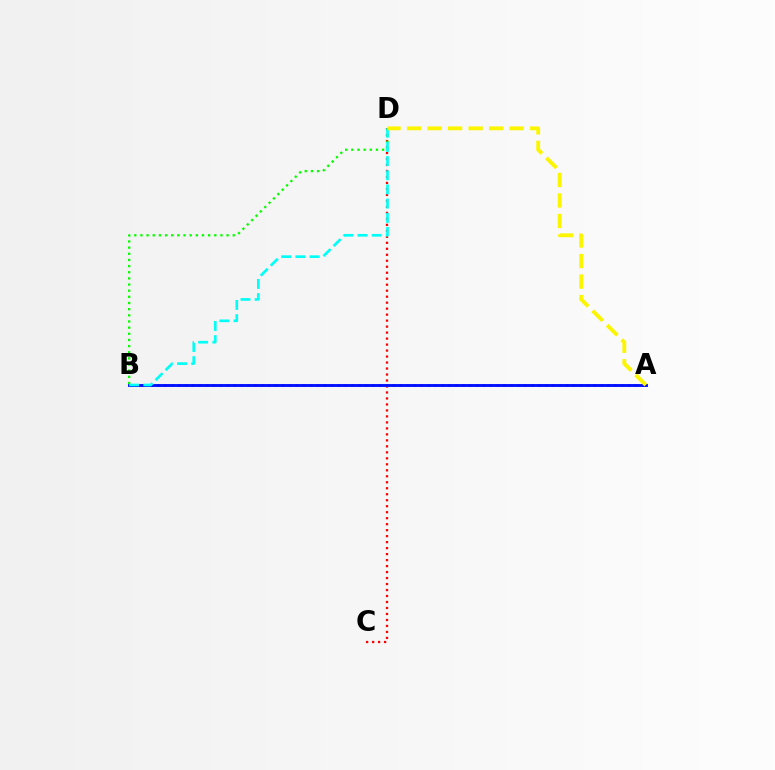{('A', 'B'): [{'color': '#ee00ff', 'line_style': 'dotted', 'thickness': 1.88}, {'color': '#0010ff', 'line_style': 'solid', 'thickness': 2.07}], ('C', 'D'): [{'color': '#ff0000', 'line_style': 'dotted', 'thickness': 1.63}], ('B', 'D'): [{'color': '#08ff00', 'line_style': 'dotted', 'thickness': 1.67}, {'color': '#00fff6', 'line_style': 'dashed', 'thickness': 1.93}], ('A', 'D'): [{'color': '#fcf500', 'line_style': 'dashed', 'thickness': 2.79}]}